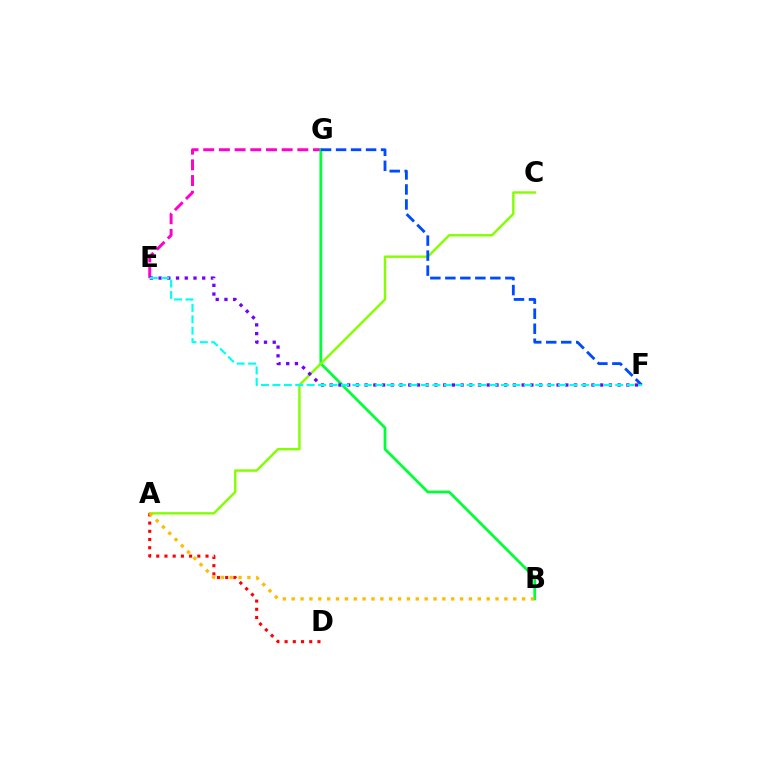{('E', 'G'): [{'color': '#ff00cf', 'line_style': 'dashed', 'thickness': 2.13}], ('B', 'G'): [{'color': '#00ff39', 'line_style': 'solid', 'thickness': 1.99}], ('A', 'C'): [{'color': '#84ff00', 'line_style': 'solid', 'thickness': 1.74}], ('F', 'G'): [{'color': '#004bff', 'line_style': 'dashed', 'thickness': 2.04}], ('A', 'D'): [{'color': '#ff0000', 'line_style': 'dotted', 'thickness': 2.23}], ('E', 'F'): [{'color': '#7200ff', 'line_style': 'dotted', 'thickness': 2.37}, {'color': '#00fff6', 'line_style': 'dashed', 'thickness': 1.55}], ('A', 'B'): [{'color': '#ffbd00', 'line_style': 'dotted', 'thickness': 2.41}]}